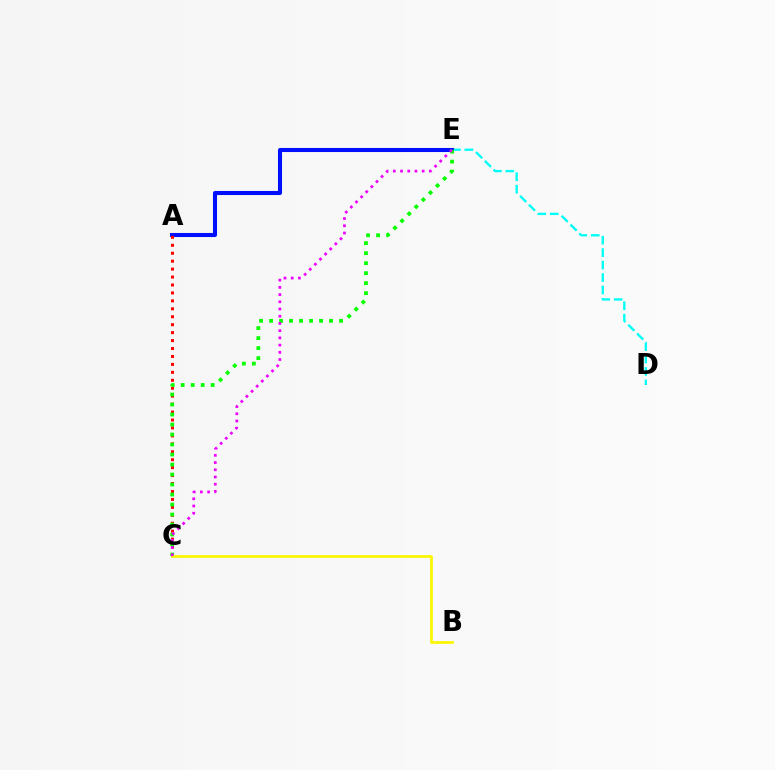{('D', 'E'): [{'color': '#00fff6', 'line_style': 'dashed', 'thickness': 1.69}], ('A', 'E'): [{'color': '#0010ff', 'line_style': 'solid', 'thickness': 2.92}], ('A', 'C'): [{'color': '#ff0000', 'line_style': 'dotted', 'thickness': 2.16}], ('C', 'E'): [{'color': '#08ff00', 'line_style': 'dotted', 'thickness': 2.72}, {'color': '#ee00ff', 'line_style': 'dotted', 'thickness': 1.96}], ('B', 'C'): [{'color': '#fcf500', 'line_style': 'solid', 'thickness': 1.96}]}